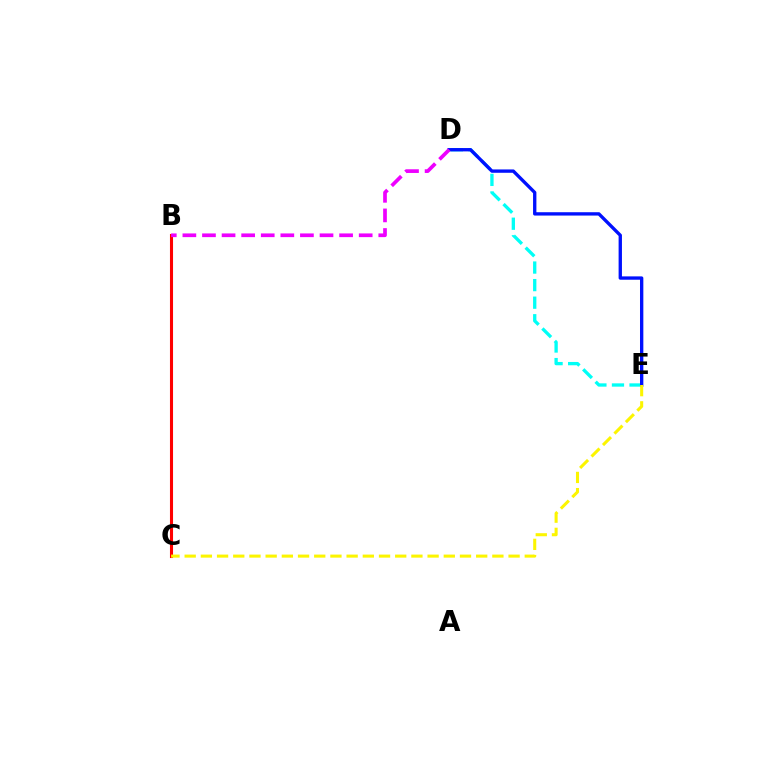{('B', 'C'): [{'color': '#08ff00', 'line_style': 'dotted', 'thickness': 2.1}, {'color': '#ff0000', 'line_style': 'solid', 'thickness': 2.21}], ('D', 'E'): [{'color': '#00fff6', 'line_style': 'dashed', 'thickness': 2.39}, {'color': '#0010ff', 'line_style': 'solid', 'thickness': 2.41}], ('B', 'D'): [{'color': '#ee00ff', 'line_style': 'dashed', 'thickness': 2.66}], ('C', 'E'): [{'color': '#fcf500', 'line_style': 'dashed', 'thickness': 2.2}]}